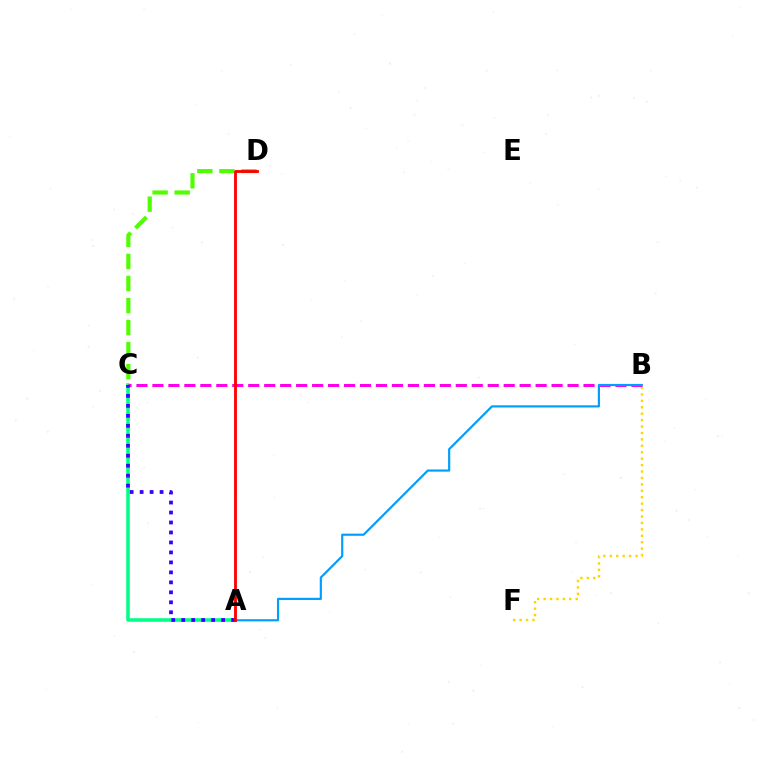{('A', 'C'): [{'color': '#00ff86', 'line_style': 'solid', 'thickness': 2.55}, {'color': '#3700ff', 'line_style': 'dotted', 'thickness': 2.71}], ('B', 'F'): [{'color': '#ffd500', 'line_style': 'dotted', 'thickness': 1.75}], ('B', 'C'): [{'color': '#ff00ed', 'line_style': 'dashed', 'thickness': 2.17}], ('C', 'D'): [{'color': '#4fff00', 'line_style': 'dashed', 'thickness': 3.0}], ('A', 'B'): [{'color': '#009eff', 'line_style': 'solid', 'thickness': 1.57}], ('A', 'D'): [{'color': '#ff0000', 'line_style': 'solid', 'thickness': 2.04}]}